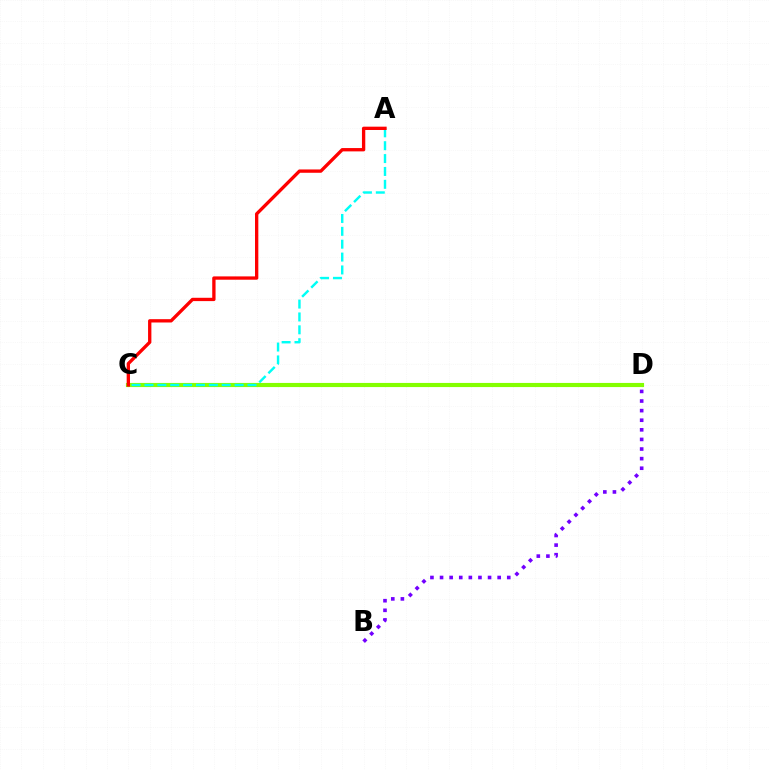{('B', 'D'): [{'color': '#7200ff', 'line_style': 'dotted', 'thickness': 2.61}], ('C', 'D'): [{'color': '#84ff00', 'line_style': 'solid', 'thickness': 2.98}], ('A', 'C'): [{'color': '#00fff6', 'line_style': 'dashed', 'thickness': 1.75}, {'color': '#ff0000', 'line_style': 'solid', 'thickness': 2.39}]}